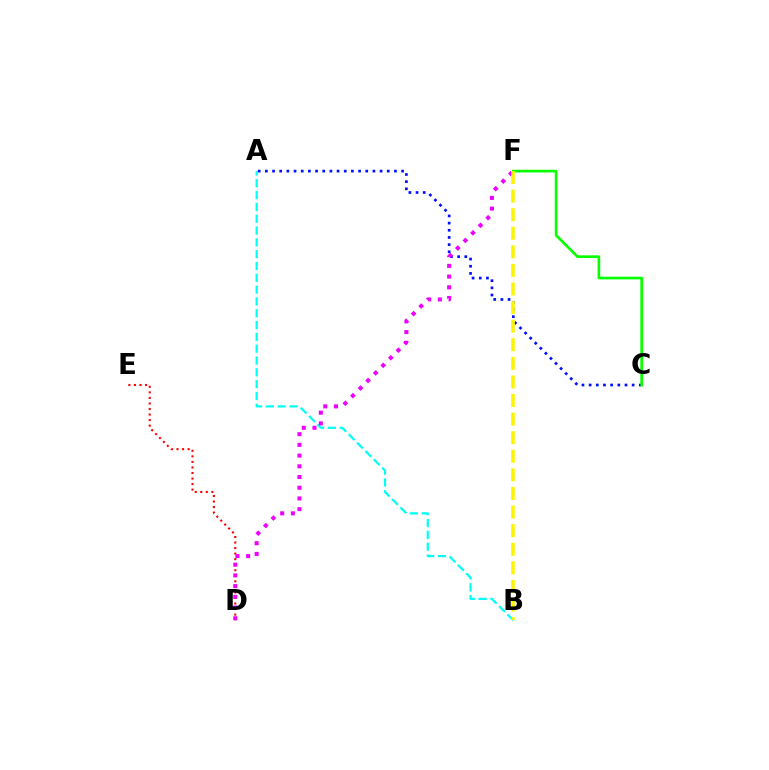{('D', 'E'): [{'color': '#ff0000', 'line_style': 'dotted', 'thickness': 1.51}], ('A', 'B'): [{'color': '#00fff6', 'line_style': 'dashed', 'thickness': 1.6}], ('A', 'C'): [{'color': '#0010ff', 'line_style': 'dotted', 'thickness': 1.95}], ('D', 'F'): [{'color': '#ee00ff', 'line_style': 'dotted', 'thickness': 2.91}], ('C', 'F'): [{'color': '#08ff00', 'line_style': 'solid', 'thickness': 1.93}], ('B', 'F'): [{'color': '#fcf500', 'line_style': 'dashed', 'thickness': 2.53}]}